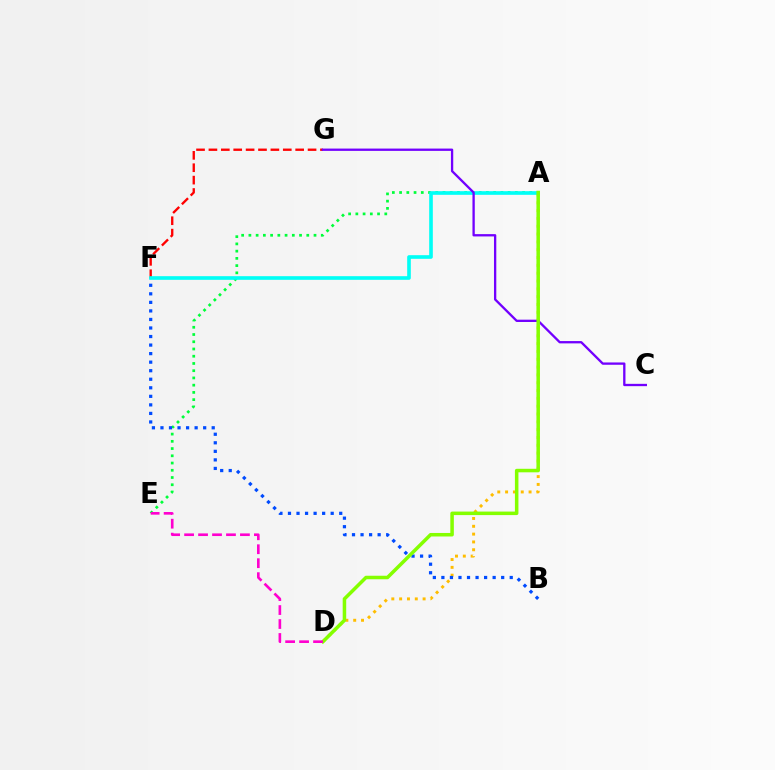{('A', 'D'): [{'color': '#ffbd00', 'line_style': 'dotted', 'thickness': 2.13}, {'color': '#84ff00', 'line_style': 'solid', 'thickness': 2.53}], ('A', 'E'): [{'color': '#00ff39', 'line_style': 'dotted', 'thickness': 1.97}], ('B', 'F'): [{'color': '#004bff', 'line_style': 'dotted', 'thickness': 2.32}], ('F', 'G'): [{'color': '#ff0000', 'line_style': 'dashed', 'thickness': 1.68}], ('A', 'F'): [{'color': '#00fff6', 'line_style': 'solid', 'thickness': 2.62}], ('C', 'G'): [{'color': '#7200ff', 'line_style': 'solid', 'thickness': 1.67}], ('D', 'E'): [{'color': '#ff00cf', 'line_style': 'dashed', 'thickness': 1.9}]}